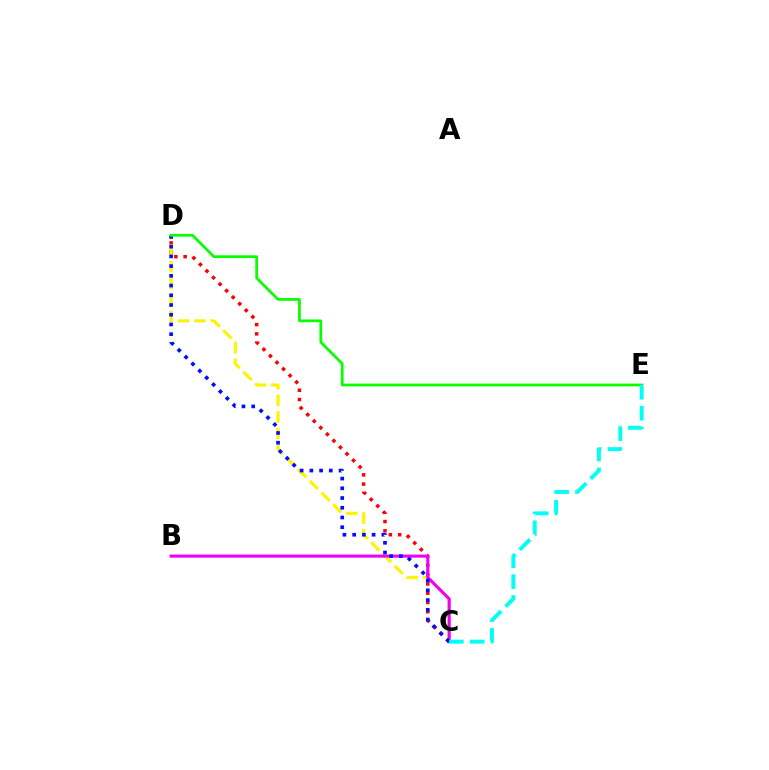{('C', 'D'): [{'color': '#ff0000', 'line_style': 'dotted', 'thickness': 2.52}, {'color': '#fcf500', 'line_style': 'dashed', 'thickness': 2.25}, {'color': '#0010ff', 'line_style': 'dotted', 'thickness': 2.64}], ('B', 'C'): [{'color': '#ee00ff', 'line_style': 'solid', 'thickness': 2.22}], ('D', 'E'): [{'color': '#08ff00', 'line_style': 'solid', 'thickness': 1.98}], ('C', 'E'): [{'color': '#00fff6', 'line_style': 'dashed', 'thickness': 2.84}]}